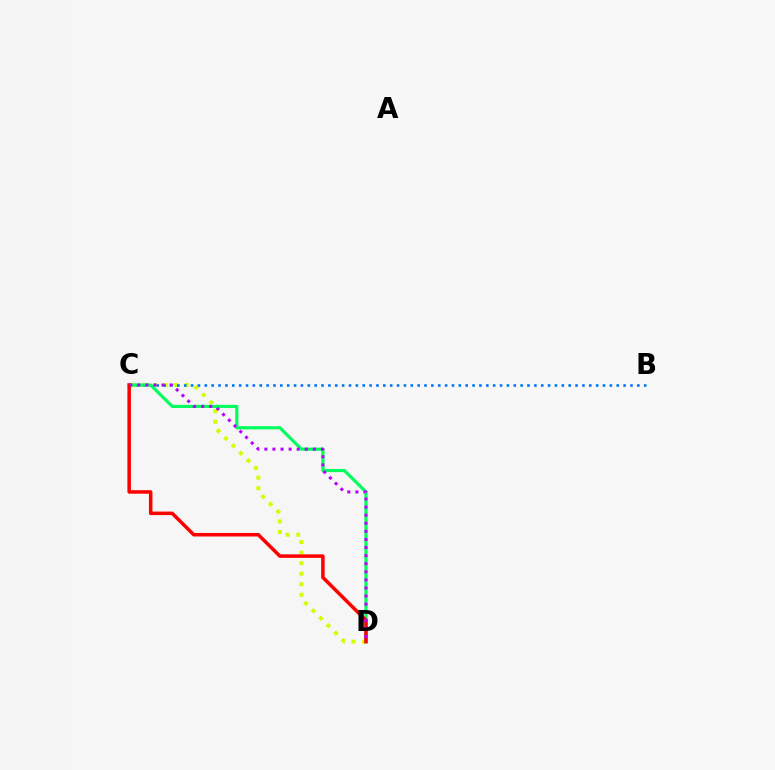{('C', 'D'): [{'color': '#d1ff00', 'line_style': 'dotted', 'thickness': 2.86}, {'color': '#00ff5c', 'line_style': 'solid', 'thickness': 2.27}, {'color': '#ff0000', 'line_style': 'solid', 'thickness': 2.53}, {'color': '#b900ff', 'line_style': 'dotted', 'thickness': 2.2}], ('B', 'C'): [{'color': '#0074ff', 'line_style': 'dotted', 'thickness': 1.87}]}